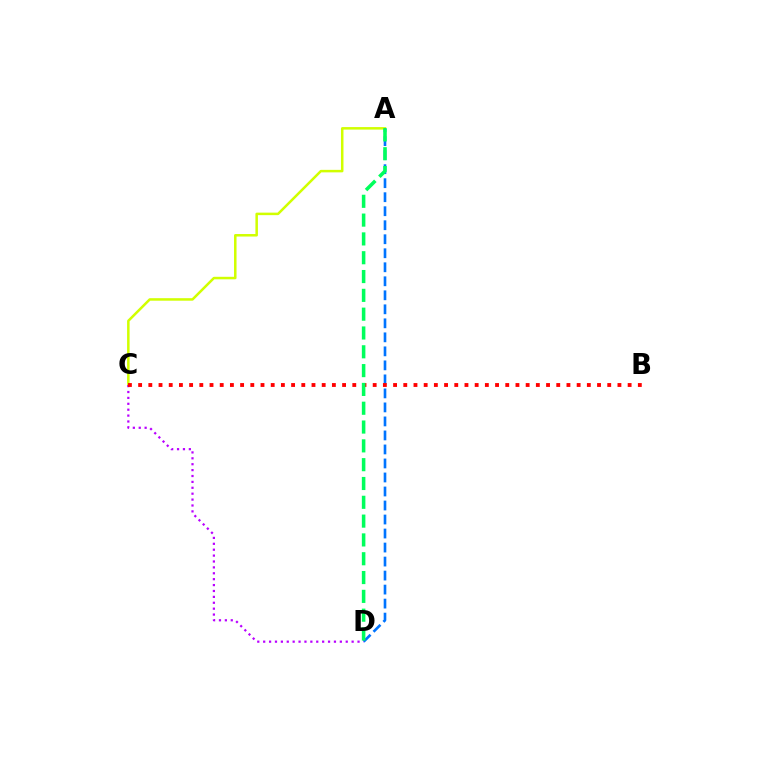{('A', 'C'): [{'color': '#d1ff00', 'line_style': 'solid', 'thickness': 1.81}], ('A', 'D'): [{'color': '#0074ff', 'line_style': 'dashed', 'thickness': 1.9}, {'color': '#00ff5c', 'line_style': 'dashed', 'thickness': 2.56}], ('C', 'D'): [{'color': '#b900ff', 'line_style': 'dotted', 'thickness': 1.6}], ('B', 'C'): [{'color': '#ff0000', 'line_style': 'dotted', 'thickness': 2.77}]}